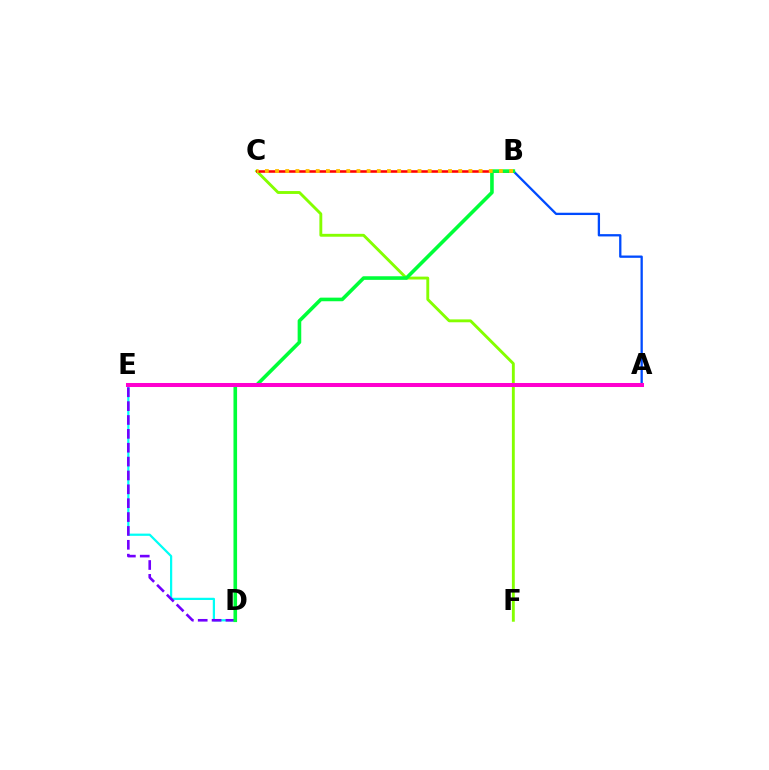{('D', 'E'): [{'color': '#00fff6', 'line_style': 'solid', 'thickness': 1.61}, {'color': '#7200ff', 'line_style': 'dashed', 'thickness': 1.88}], ('C', 'F'): [{'color': '#84ff00', 'line_style': 'solid', 'thickness': 2.07}], ('B', 'C'): [{'color': '#ff0000', 'line_style': 'solid', 'thickness': 1.84}, {'color': '#ffbd00', 'line_style': 'dotted', 'thickness': 2.76}], ('A', 'B'): [{'color': '#004bff', 'line_style': 'solid', 'thickness': 1.66}], ('B', 'D'): [{'color': '#00ff39', 'line_style': 'solid', 'thickness': 2.6}], ('A', 'E'): [{'color': '#ff00cf', 'line_style': 'solid', 'thickness': 2.9}]}